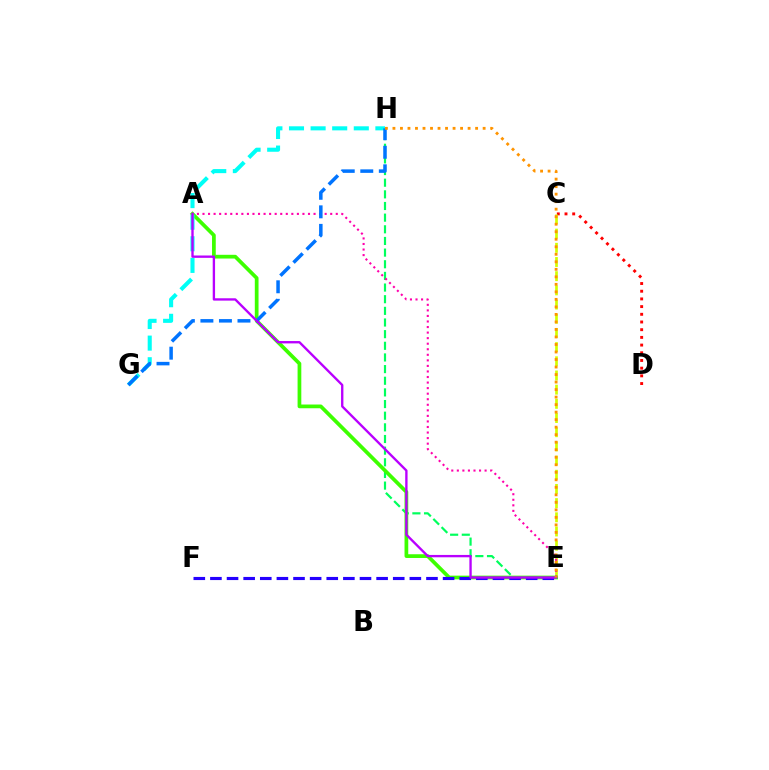{('C', 'D'): [{'color': '#ff0000', 'line_style': 'dotted', 'thickness': 2.09}], ('C', 'E'): [{'color': '#d1ff00', 'line_style': 'dashed', 'thickness': 1.93}], ('E', 'H'): [{'color': '#00ff5c', 'line_style': 'dashed', 'thickness': 1.58}, {'color': '#ff9400', 'line_style': 'dotted', 'thickness': 2.04}], ('A', 'E'): [{'color': '#3dff00', 'line_style': 'solid', 'thickness': 2.68}, {'color': '#ff00ac', 'line_style': 'dotted', 'thickness': 1.51}, {'color': '#b900ff', 'line_style': 'solid', 'thickness': 1.69}], ('G', 'H'): [{'color': '#00fff6', 'line_style': 'dashed', 'thickness': 2.93}, {'color': '#0074ff', 'line_style': 'dashed', 'thickness': 2.52}], ('E', 'F'): [{'color': '#2500ff', 'line_style': 'dashed', 'thickness': 2.26}]}